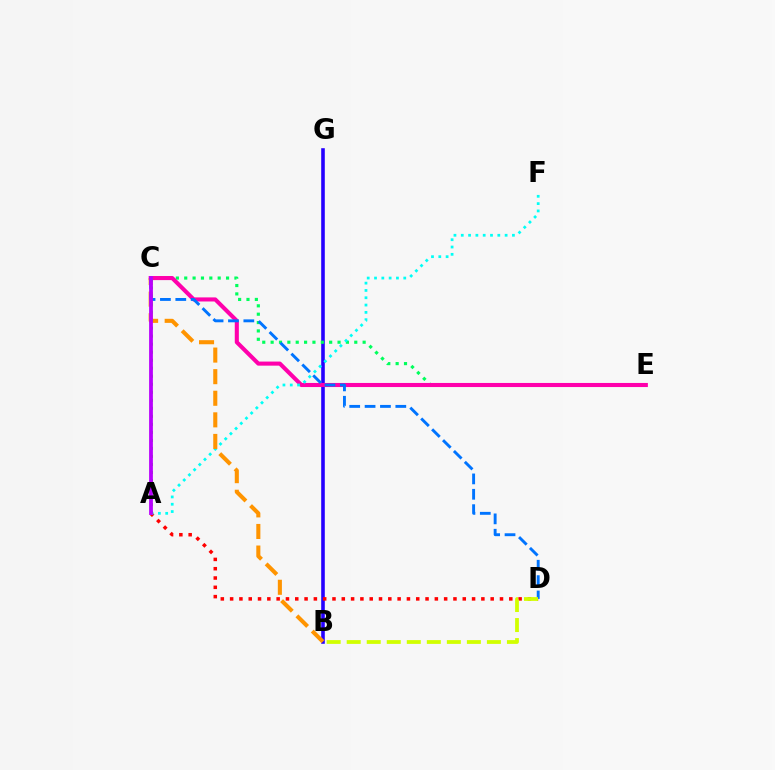{('B', 'G'): [{'color': '#2500ff', 'line_style': 'solid', 'thickness': 2.59}], ('C', 'E'): [{'color': '#00ff5c', 'line_style': 'dotted', 'thickness': 2.27}, {'color': '#ff00ac', 'line_style': 'solid', 'thickness': 2.94}], ('A', 'D'): [{'color': '#ff0000', 'line_style': 'dotted', 'thickness': 2.53}], ('A', 'F'): [{'color': '#00fff6', 'line_style': 'dotted', 'thickness': 1.99}], ('B', 'C'): [{'color': '#ff9400', 'line_style': 'dashed', 'thickness': 2.93}], ('A', 'C'): [{'color': '#3dff00', 'line_style': 'dotted', 'thickness': 2.18}, {'color': '#b900ff', 'line_style': 'solid', 'thickness': 2.72}], ('C', 'D'): [{'color': '#0074ff', 'line_style': 'dashed', 'thickness': 2.09}], ('B', 'D'): [{'color': '#d1ff00', 'line_style': 'dashed', 'thickness': 2.72}]}